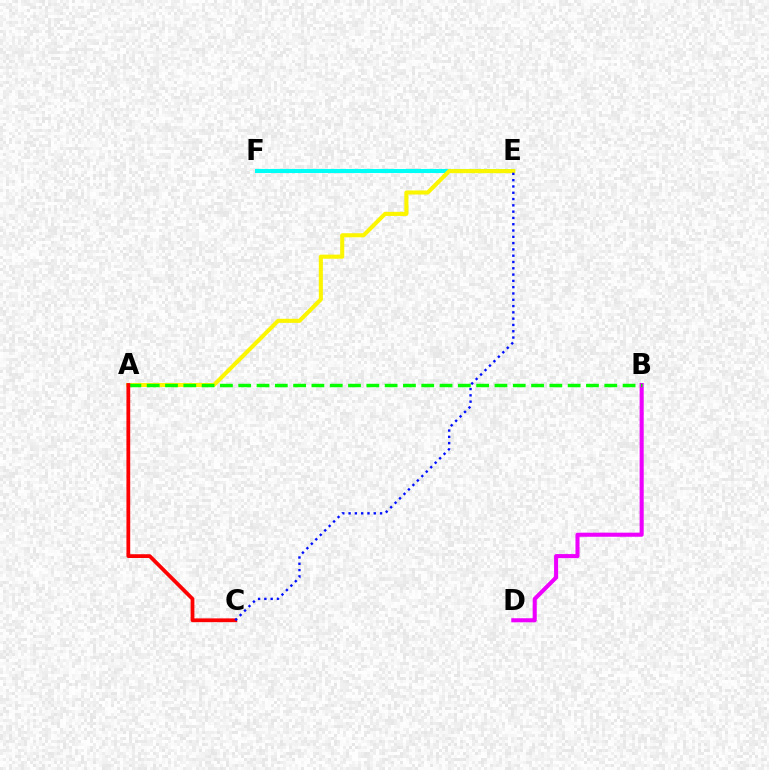{('E', 'F'): [{'color': '#00fff6', 'line_style': 'solid', 'thickness': 2.92}], ('B', 'D'): [{'color': '#ee00ff', 'line_style': 'solid', 'thickness': 2.93}], ('A', 'E'): [{'color': '#fcf500', 'line_style': 'solid', 'thickness': 2.94}], ('A', 'B'): [{'color': '#08ff00', 'line_style': 'dashed', 'thickness': 2.49}], ('A', 'C'): [{'color': '#ff0000', 'line_style': 'solid', 'thickness': 2.72}], ('C', 'E'): [{'color': '#0010ff', 'line_style': 'dotted', 'thickness': 1.71}]}